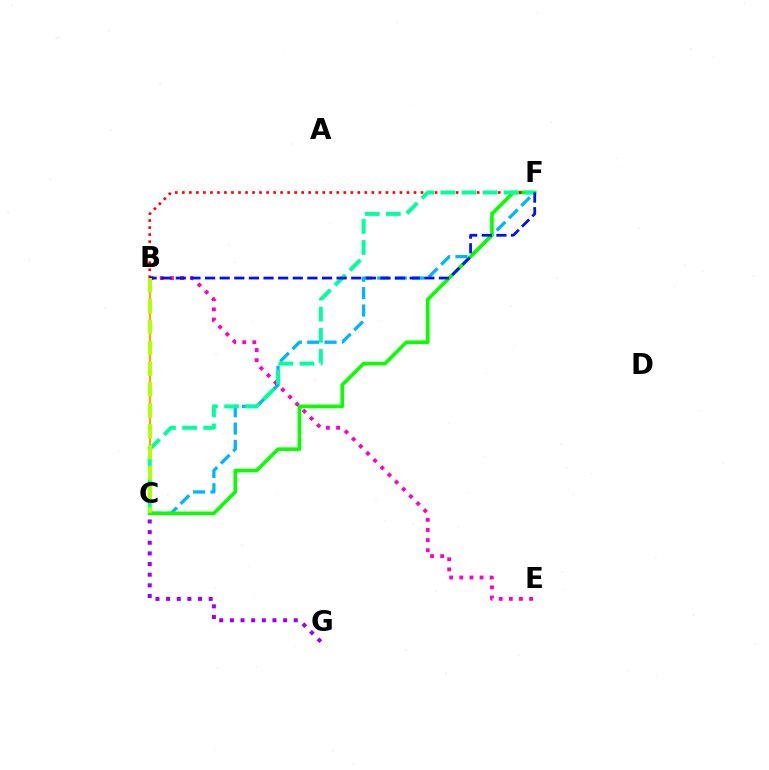{('B', 'C'): [{'color': '#ffa500', 'line_style': 'solid', 'thickness': 1.64}, {'color': '#b3ff00', 'line_style': 'dashed', 'thickness': 2.83}], ('C', 'G'): [{'color': '#9b00ff', 'line_style': 'dotted', 'thickness': 2.89}], ('B', 'E'): [{'color': '#ff00bd', 'line_style': 'dotted', 'thickness': 2.75}], ('C', 'F'): [{'color': '#00b5ff', 'line_style': 'dashed', 'thickness': 2.36}, {'color': '#08ff00', 'line_style': 'solid', 'thickness': 2.6}, {'color': '#00ff9d', 'line_style': 'dashed', 'thickness': 2.87}], ('B', 'F'): [{'color': '#ff0000', 'line_style': 'dotted', 'thickness': 1.91}, {'color': '#0010ff', 'line_style': 'dashed', 'thickness': 1.99}]}